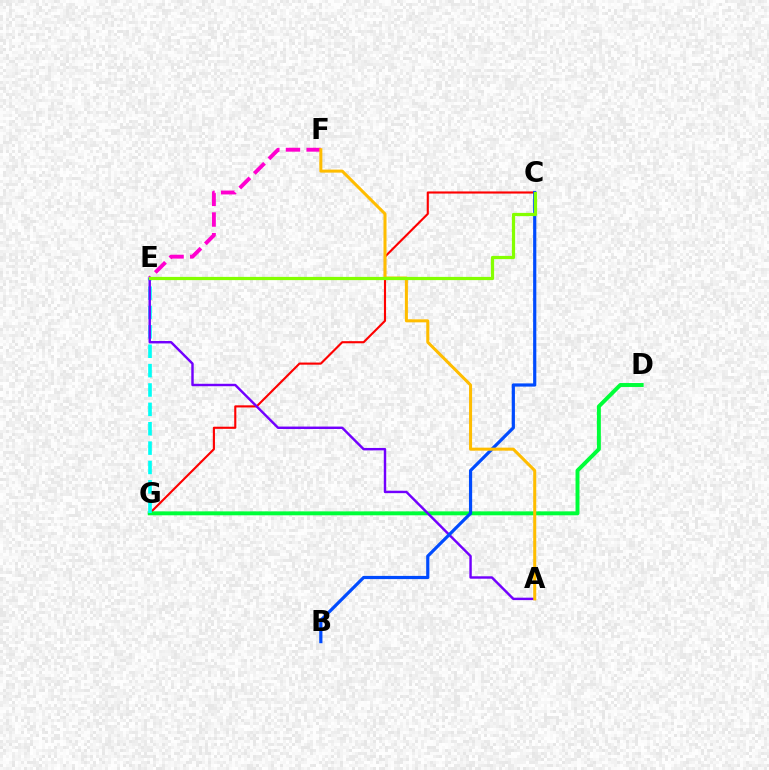{('C', 'G'): [{'color': '#ff0000', 'line_style': 'solid', 'thickness': 1.53}], ('D', 'G'): [{'color': '#00ff39', 'line_style': 'solid', 'thickness': 2.83}], ('E', 'G'): [{'color': '#00fff6', 'line_style': 'dashed', 'thickness': 2.63}], ('E', 'F'): [{'color': '#ff00cf', 'line_style': 'dashed', 'thickness': 2.8}], ('A', 'E'): [{'color': '#7200ff', 'line_style': 'solid', 'thickness': 1.75}], ('B', 'C'): [{'color': '#004bff', 'line_style': 'solid', 'thickness': 2.3}], ('A', 'F'): [{'color': '#ffbd00', 'line_style': 'solid', 'thickness': 2.18}], ('C', 'E'): [{'color': '#84ff00', 'line_style': 'solid', 'thickness': 2.32}]}